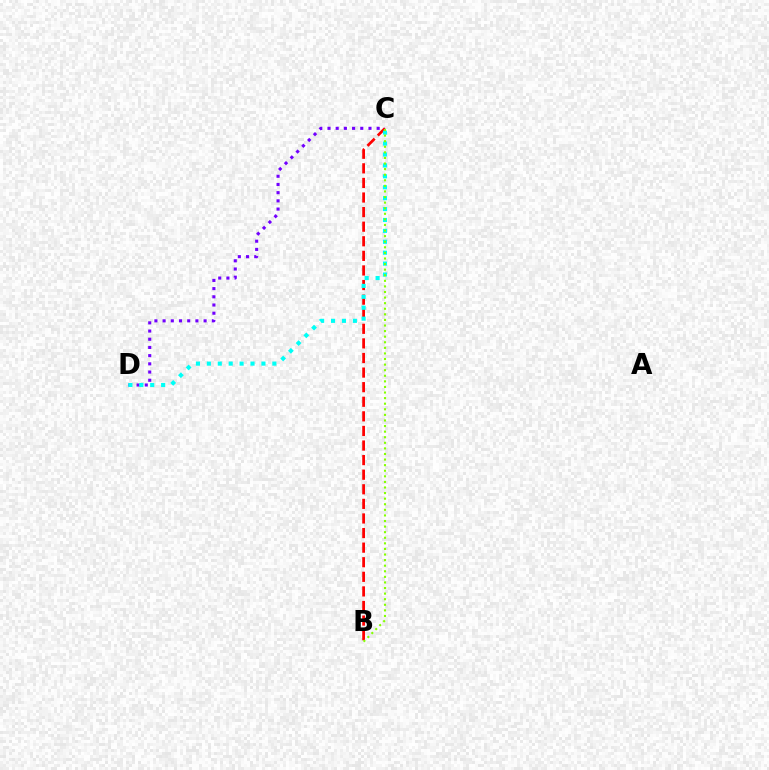{('B', 'C'): [{'color': '#ff0000', 'line_style': 'dashed', 'thickness': 1.98}, {'color': '#84ff00', 'line_style': 'dotted', 'thickness': 1.52}], ('C', 'D'): [{'color': '#7200ff', 'line_style': 'dotted', 'thickness': 2.23}, {'color': '#00fff6', 'line_style': 'dotted', 'thickness': 2.97}]}